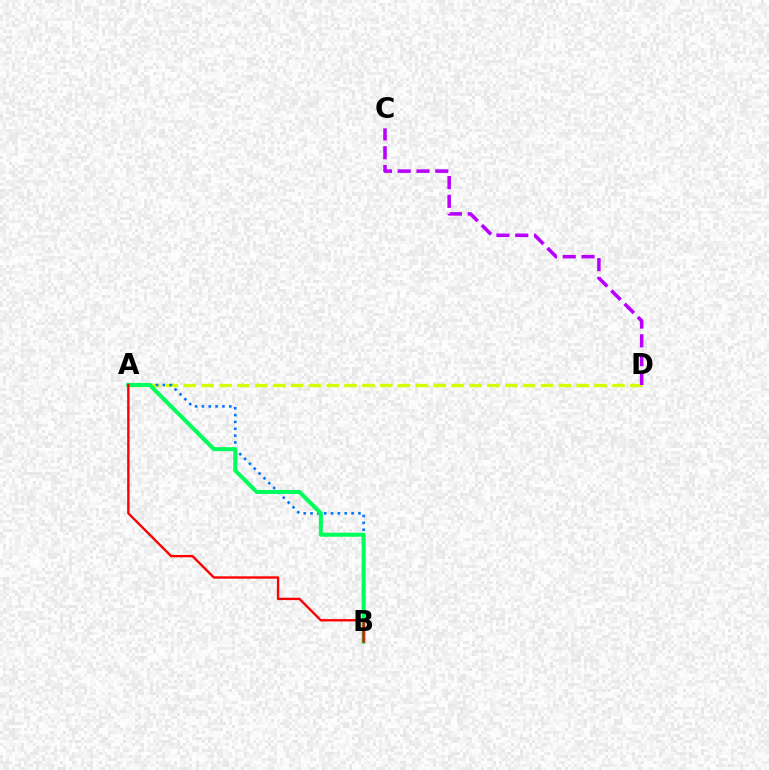{('A', 'D'): [{'color': '#d1ff00', 'line_style': 'dashed', 'thickness': 2.43}], ('A', 'B'): [{'color': '#0074ff', 'line_style': 'dotted', 'thickness': 1.86}, {'color': '#00ff5c', 'line_style': 'solid', 'thickness': 2.91}, {'color': '#ff0000', 'line_style': 'solid', 'thickness': 1.7}], ('C', 'D'): [{'color': '#b900ff', 'line_style': 'dashed', 'thickness': 2.55}]}